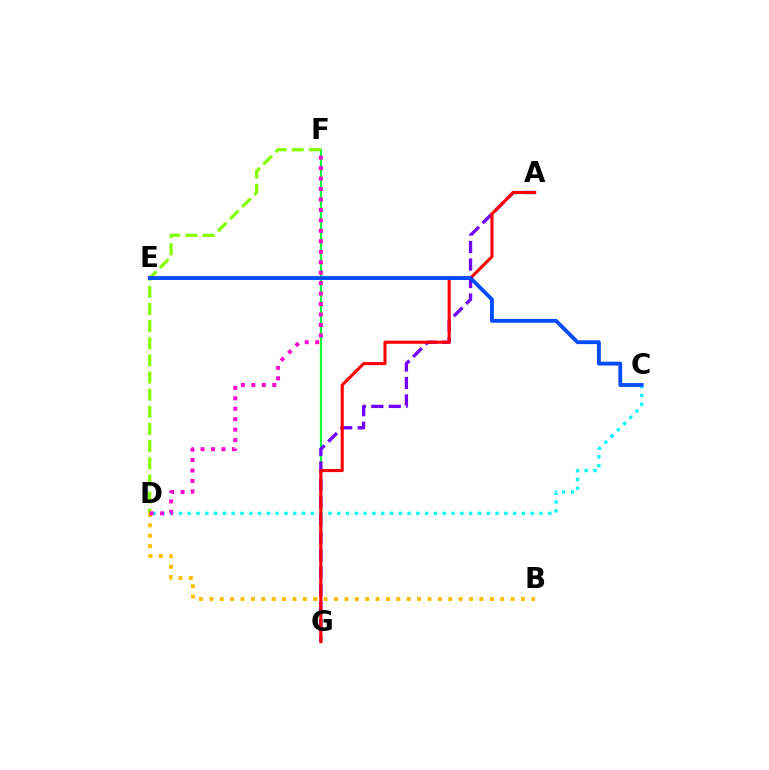{('F', 'G'): [{'color': '#00ff39', 'line_style': 'solid', 'thickness': 1.61}], ('B', 'D'): [{'color': '#ffbd00', 'line_style': 'dotted', 'thickness': 2.82}], ('D', 'F'): [{'color': '#84ff00', 'line_style': 'dashed', 'thickness': 2.33}, {'color': '#ff00cf', 'line_style': 'dotted', 'thickness': 2.84}], ('A', 'G'): [{'color': '#7200ff', 'line_style': 'dashed', 'thickness': 2.38}, {'color': '#ff0000', 'line_style': 'solid', 'thickness': 2.22}], ('C', 'D'): [{'color': '#00fff6', 'line_style': 'dotted', 'thickness': 2.39}], ('C', 'E'): [{'color': '#004bff', 'line_style': 'solid', 'thickness': 2.75}]}